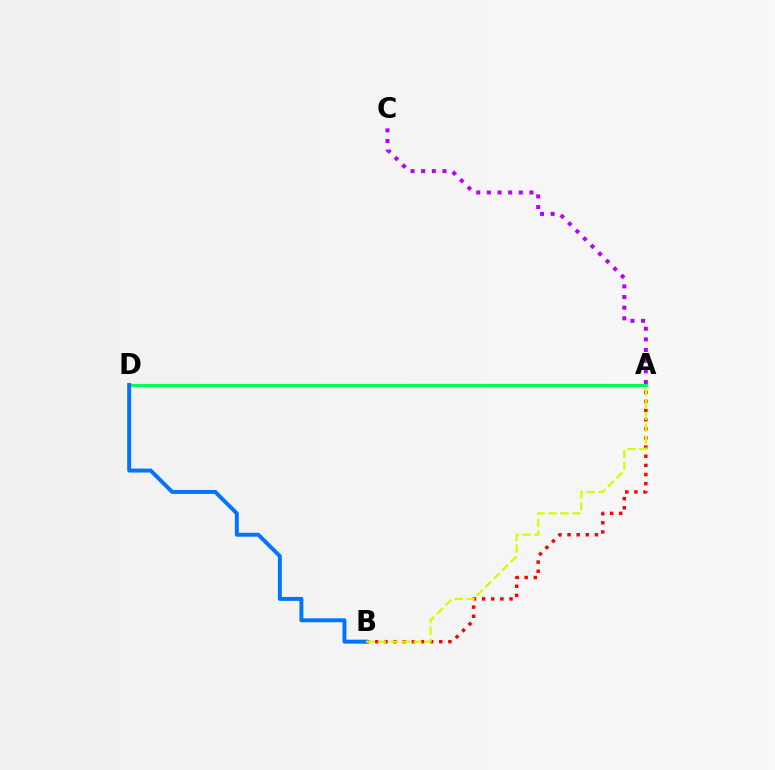{('A', 'D'): [{'color': '#00ff5c', 'line_style': 'solid', 'thickness': 2.29}], ('A', 'B'): [{'color': '#ff0000', 'line_style': 'dotted', 'thickness': 2.48}, {'color': '#d1ff00', 'line_style': 'dashed', 'thickness': 1.61}], ('B', 'D'): [{'color': '#0074ff', 'line_style': 'solid', 'thickness': 2.83}], ('A', 'C'): [{'color': '#b900ff', 'line_style': 'dotted', 'thickness': 2.89}]}